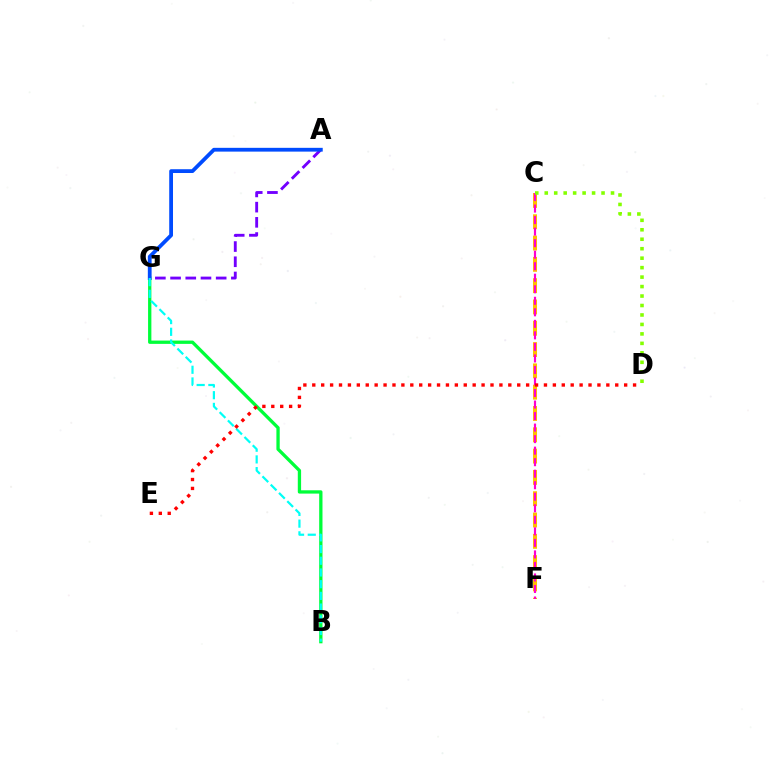{('C', 'F'): [{'color': '#ffbd00', 'line_style': 'dashed', 'thickness': 2.89}, {'color': '#ff00cf', 'line_style': 'dashed', 'thickness': 1.57}], ('B', 'G'): [{'color': '#00ff39', 'line_style': 'solid', 'thickness': 2.38}, {'color': '#00fff6', 'line_style': 'dashed', 'thickness': 1.59}], ('A', 'G'): [{'color': '#7200ff', 'line_style': 'dashed', 'thickness': 2.07}, {'color': '#004bff', 'line_style': 'solid', 'thickness': 2.72}], ('C', 'D'): [{'color': '#84ff00', 'line_style': 'dotted', 'thickness': 2.57}], ('D', 'E'): [{'color': '#ff0000', 'line_style': 'dotted', 'thickness': 2.42}]}